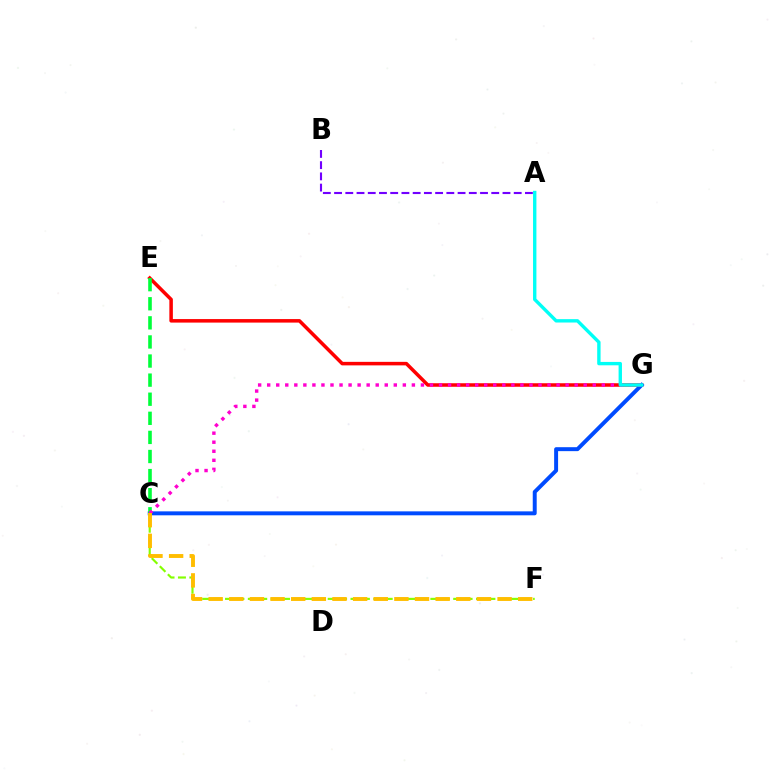{('E', 'G'): [{'color': '#ff0000', 'line_style': 'solid', 'thickness': 2.53}], ('C', 'F'): [{'color': '#84ff00', 'line_style': 'dashed', 'thickness': 1.55}, {'color': '#ffbd00', 'line_style': 'dashed', 'thickness': 2.8}], ('C', 'G'): [{'color': '#004bff', 'line_style': 'solid', 'thickness': 2.84}, {'color': '#ff00cf', 'line_style': 'dotted', 'thickness': 2.46}], ('C', 'E'): [{'color': '#00ff39', 'line_style': 'dashed', 'thickness': 2.59}], ('A', 'B'): [{'color': '#7200ff', 'line_style': 'dashed', 'thickness': 1.53}], ('A', 'G'): [{'color': '#00fff6', 'line_style': 'solid', 'thickness': 2.43}]}